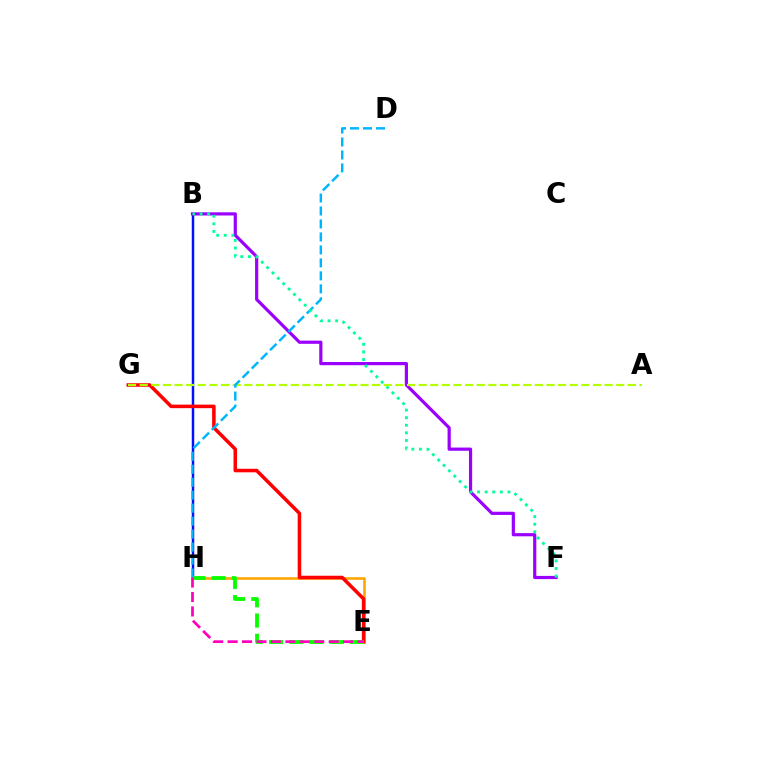{('B', 'H'): [{'color': '#0010ff', 'line_style': 'solid', 'thickness': 1.77}], ('B', 'F'): [{'color': '#9b00ff', 'line_style': 'solid', 'thickness': 2.3}, {'color': '#00ff9d', 'line_style': 'dotted', 'thickness': 2.06}], ('E', 'H'): [{'color': '#ffa500', 'line_style': 'solid', 'thickness': 1.88}, {'color': '#08ff00', 'line_style': 'dashed', 'thickness': 2.75}, {'color': '#ff00bd', 'line_style': 'dashed', 'thickness': 1.96}], ('E', 'G'): [{'color': '#ff0000', 'line_style': 'solid', 'thickness': 2.55}], ('A', 'G'): [{'color': '#b3ff00', 'line_style': 'dashed', 'thickness': 1.58}], ('D', 'H'): [{'color': '#00b5ff', 'line_style': 'dashed', 'thickness': 1.76}]}